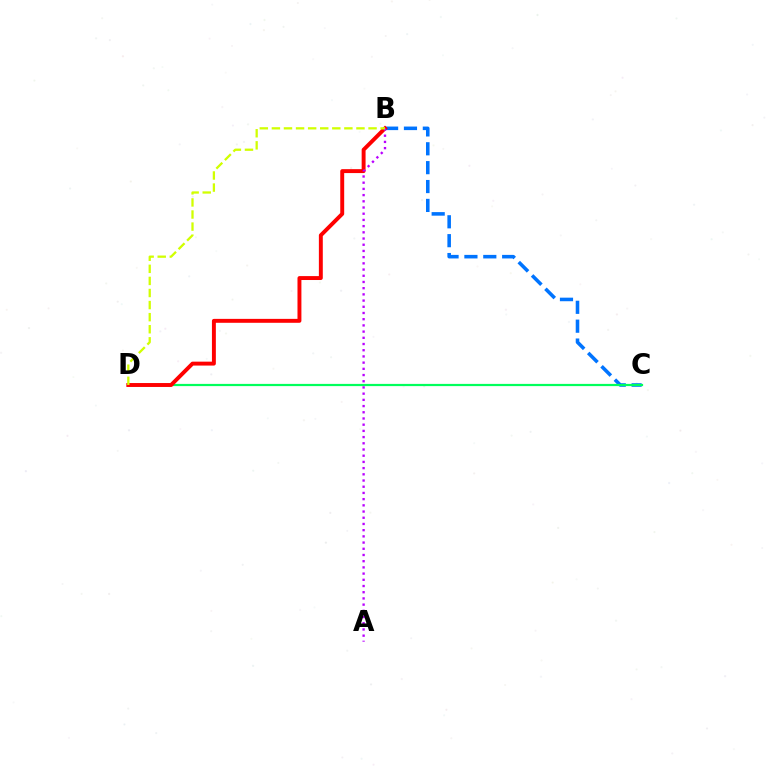{('B', 'C'): [{'color': '#0074ff', 'line_style': 'dashed', 'thickness': 2.56}], ('C', 'D'): [{'color': '#00ff5c', 'line_style': 'solid', 'thickness': 1.59}], ('B', 'D'): [{'color': '#ff0000', 'line_style': 'solid', 'thickness': 2.82}, {'color': '#d1ff00', 'line_style': 'dashed', 'thickness': 1.64}], ('A', 'B'): [{'color': '#b900ff', 'line_style': 'dotted', 'thickness': 1.69}]}